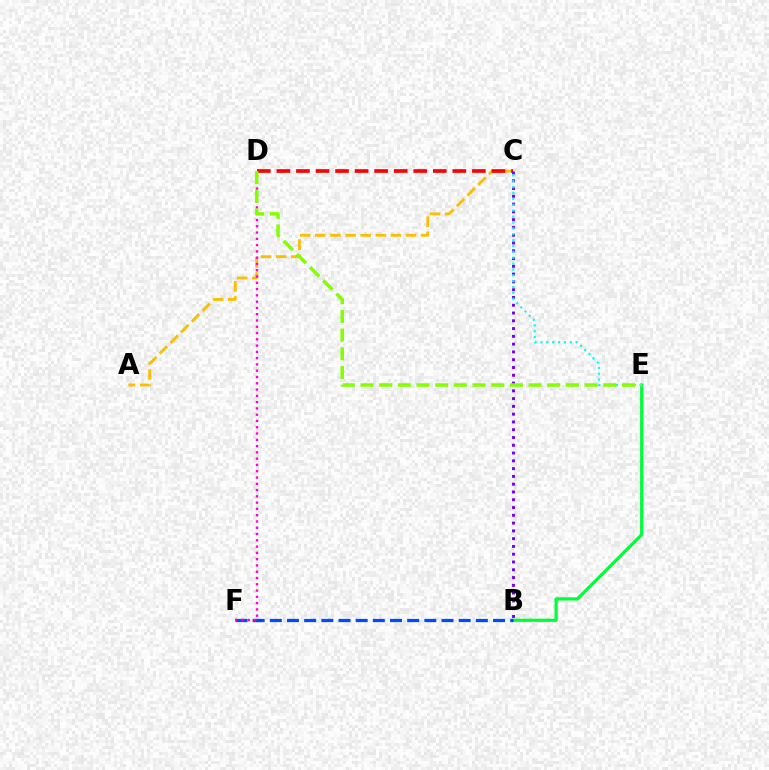{('A', 'C'): [{'color': '#ffbd00', 'line_style': 'dashed', 'thickness': 2.05}], ('C', 'D'): [{'color': '#ff0000', 'line_style': 'dashed', 'thickness': 2.66}], ('B', 'E'): [{'color': '#00ff39', 'line_style': 'solid', 'thickness': 2.29}], ('B', 'F'): [{'color': '#004bff', 'line_style': 'dashed', 'thickness': 2.33}], ('D', 'F'): [{'color': '#ff00cf', 'line_style': 'dotted', 'thickness': 1.71}], ('B', 'C'): [{'color': '#7200ff', 'line_style': 'dotted', 'thickness': 2.11}], ('C', 'E'): [{'color': '#00fff6', 'line_style': 'dotted', 'thickness': 1.6}], ('D', 'E'): [{'color': '#84ff00', 'line_style': 'dashed', 'thickness': 2.54}]}